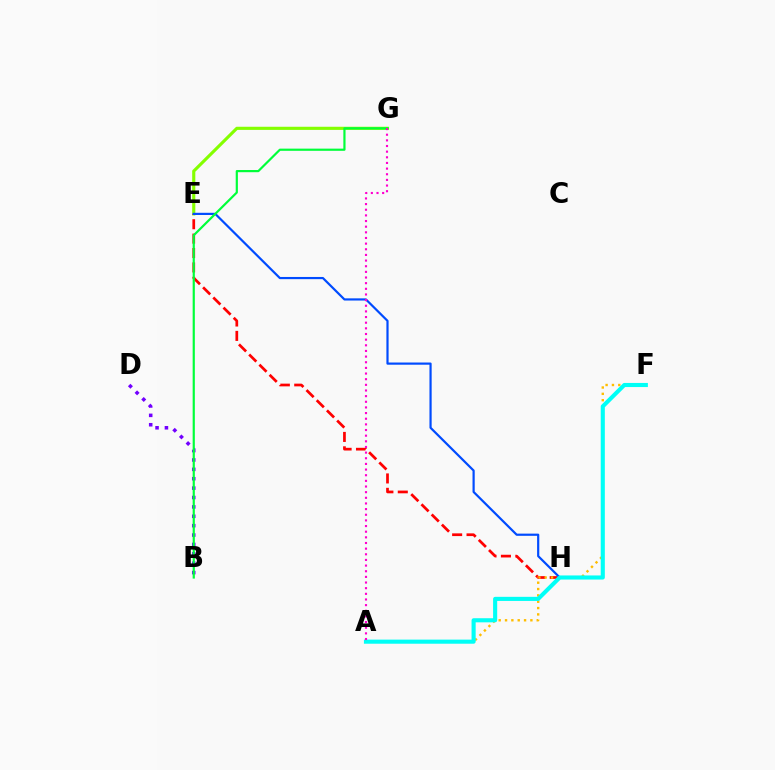{('E', 'G'): [{'color': '#84ff00', 'line_style': 'solid', 'thickness': 2.26}], ('E', 'H'): [{'color': '#ff0000', 'line_style': 'dashed', 'thickness': 1.96}, {'color': '#004bff', 'line_style': 'solid', 'thickness': 1.58}], ('A', 'F'): [{'color': '#ffbd00', 'line_style': 'dotted', 'thickness': 1.72}, {'color': '#00fff6', 'line_style': 'solid', 'thickness': 2.95}], ('B', 'D'): [{'color': '#7200ff', 'line_style': 'dotted', 'thickness': 2.55}], ('B', 'G'): [{'color': '#00ff39', 'line_style': 'solid', 'thickness': 1.57}], ('A', 'G'): [{'color': '#ff00cf', 'line_style': 'dotted', 'thickness': 1.53}]}